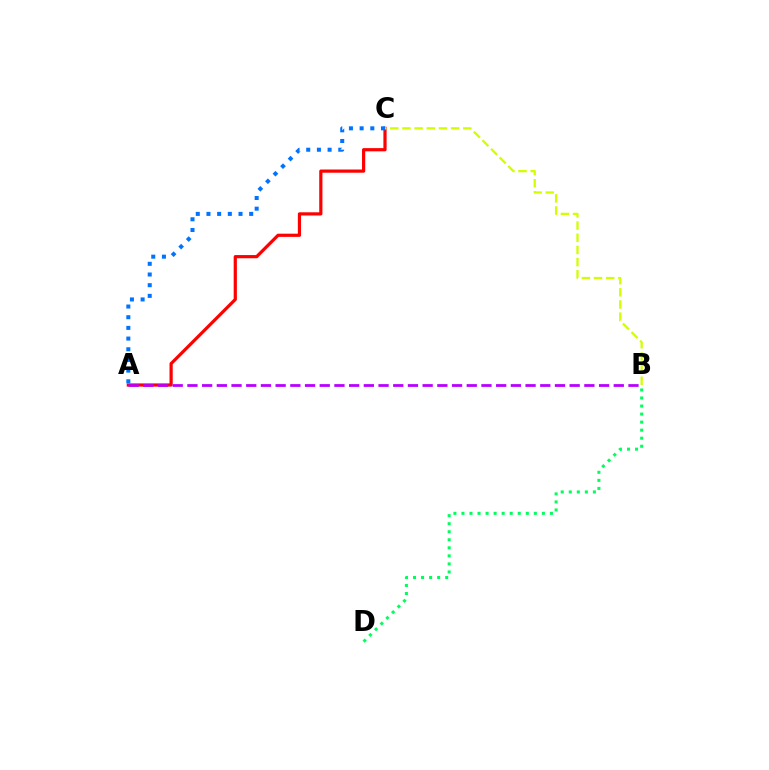{('B', 'D'): [{'color': '#00ff5c', 'line_style': 'dotted', 'thickness': 2.19}], ('A', 'C'): [{'color': '#ff0000', 'line_style': 'solid', 'thickness': 2.31}, {'color': '#0074ff', 'line_style': 'dotted', 'thickness': 2.9}], ('A', 'B'): [{'color': '#b900ff', 'line_style': 'dashed', 'thickness': 2.0}], ('B', 'C'): [{'color': '#d1ff00', 'line_style': 'dashed', 'thickness': 1.65}]}